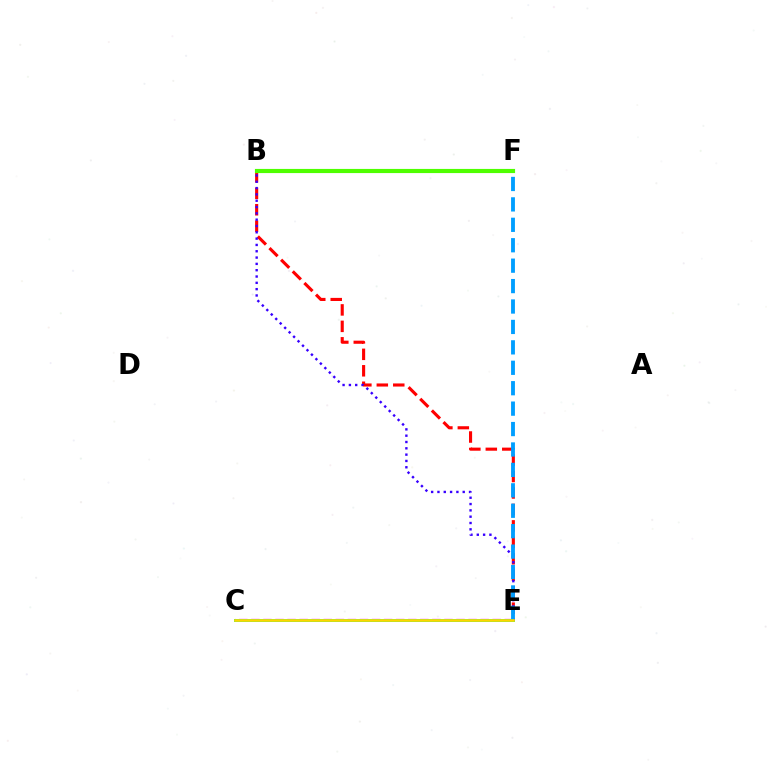{('C', 'E'): [{'color': '#ff00ed', 'line_style': 'dashed', 'thickness': 1.64}, {'color': '#00ff86', 'line_style': 'solid', 'thickness': 2.13}, {'color': '#ffd500', 'line_style': 'solid', 'thickness': 1.88}], ('B', 'E'): [{'color': '#ff0000', 'line_style': 'dashed', 'thickness': 2.24}, {'color': '#3700ff', 'line_style': 'dotted', 'thickness': 1.72}], ('B', 'F'): [{'color': '#4fff00', 'line_style': 'solid', 'thickness': 2.99}], ('E', 'F'): [{'color': '#009eff', 'line_style': 'dashed', 'thickness': 2.77}]}